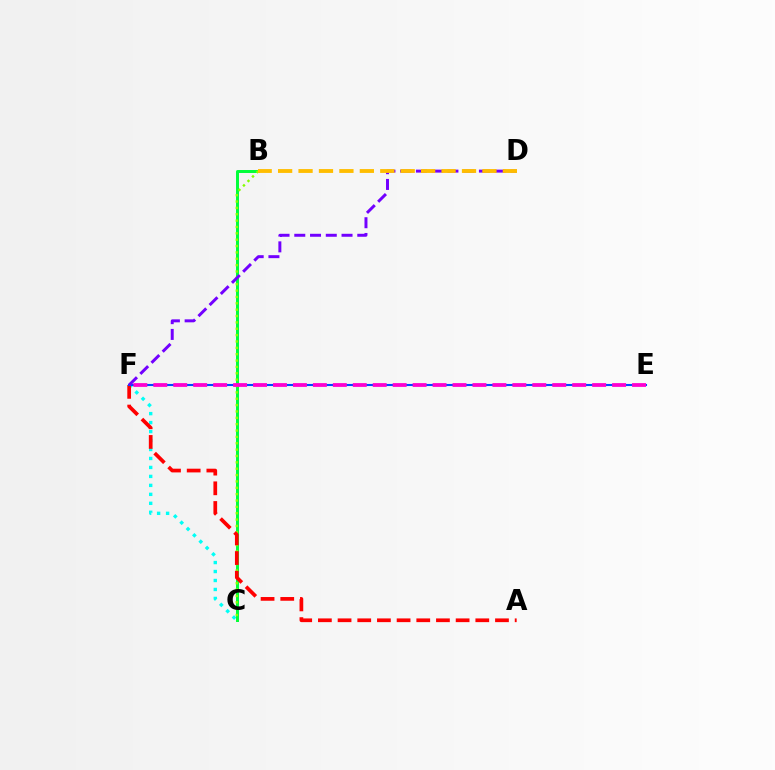{('C', 'F'): [{'color': '#00fff6', 'line_style': 'dotted', 'thickness': 2.44}], ('B', 'C'): [{'color': '#00ff39', 'line_style': 'solid', 'thickness': 2.14}, {'color': '#84ff00', 'line_style': 'dotted', 'thickness': 1.73}], ('A', 'F'): [{'color': '#ff0000', 'line_style': 'dashed', 'thickness': 2.67}], ('E', 'F'): [{'color': '#004bff', 'line_style': 'solid', 'thickness': 1.51}, {'color': '#ff00cf', 'line_style': 'dashed', 'thickness': 2.71}], ('D', 'F'): [{'color': '#7200ff', 'line_style': 'dashed', 'thickness': 2.14}], ('B', 'D'): [{'color': '#ffbd00', 'line_style': 'dashed', 'thickness': 2.78}]}